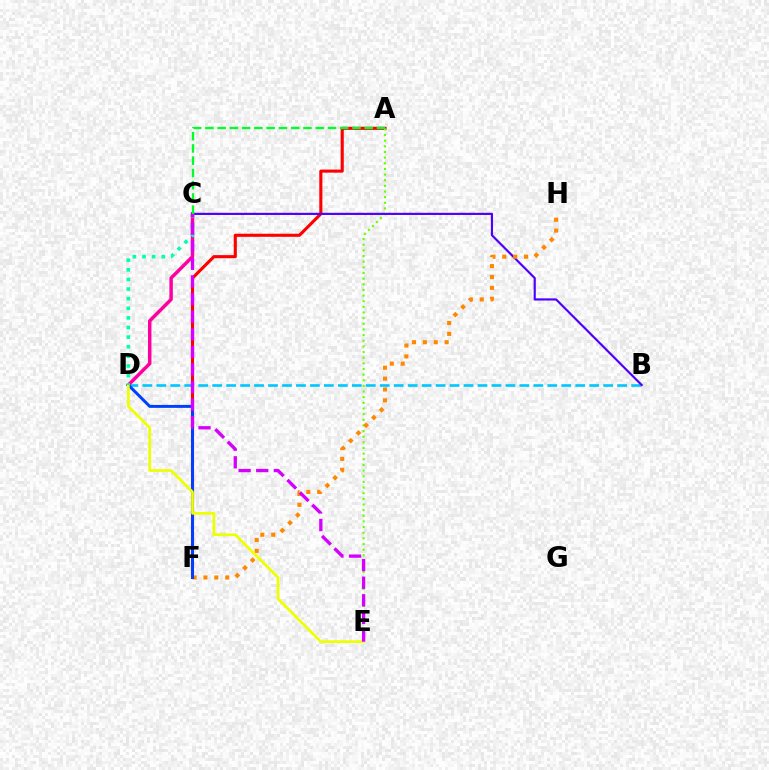{('B', 'D'): [{'color': '#00c7ff', 'line_style': 'dashed', 'thickness': 1.9}], ('A', 'F'): [{'color': '#ff0000', 'line_style': 'solid', 'thickness': 2.23}], ('A', 'E'): [{'color': '#66ff00', 'line_style': 'dotted', 'thickness': 1.53}], ('C', 'D'): [{'color': '#ff00a0', 'line_style': 'solid', 'thickness': 2.49}, {'color': '#00ffaf', 'line_style': 'dotted', 'thickness': 2.61}], ('B', 'C'): [{'color': '#4f00ff', 'line_style': 'solid', 'thickness': 1.56}], ('F', 'H'): [{'color': '#ff8800', 'line_style': 'dotted', 'thickness': 2.96}], ('D', 'F'): [{'color': '#003fff', 'line_style': 'solid', 'thickness': 2.13}], ('D', 'E'): [{'color': '#eeff00', 'line_style': 'solid', 'thickness': 1.96}], ('C', 'E'): [{'color': '#d600ff', 'line_style': 'dashed', 'thickness': 2.39}], ('A', 'C'): [{'color': '#00ff27', 'line_style': 'dashed', 'thickness': 1.67}]}